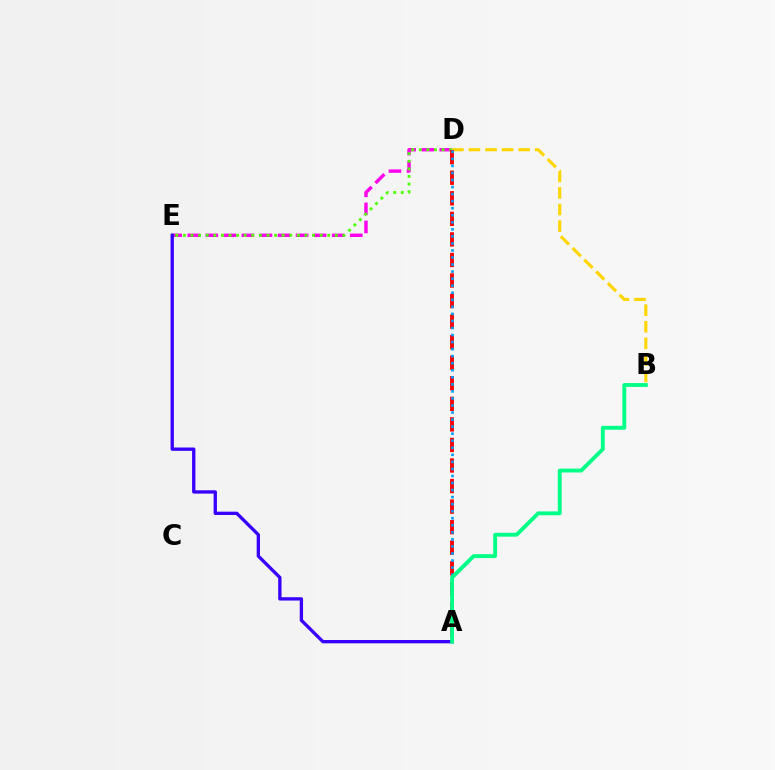{('B', 'D'): [{'color': '#ffd500', 'line_style': 'dashed', 'thickness': 2.25}], ('D', 'E'): [{'color': '#ff00ed', 'line_style': 'dashed', 'thickness': 2.45}, {'color': '#4fff00', 'line_style': 'dotted', 'thickness': 2.06}], ('A', 'D'): [{'color': '#ff0000', 'line_style': 'dashed', 'thickness': 2.79}, {'color': '#009eff', 'line_style': 'dotted', 'thickness': 1.91}], ('A', 'E'): [{'color': '#3700ff', 'line_style': 'solid', 'thickness': 2.39}], ('A', 'B'): [{'color': '#00ff86', 'line_style': 'solid', 'thickness': 2.78}]}